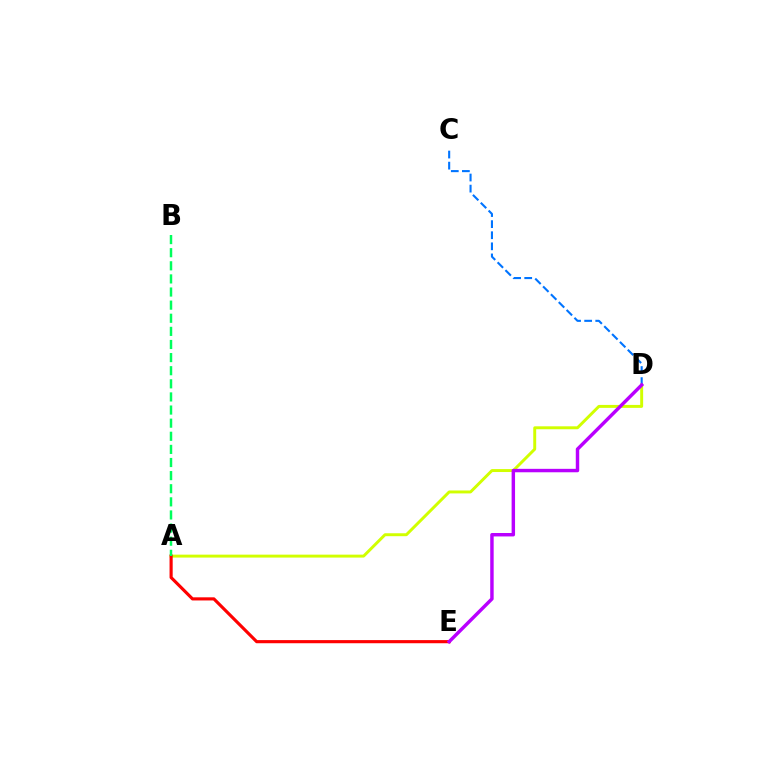{('A', 'D'): [{'color': '#d1ff00', 'line_style': 'solid', 'thickness': 2.12}], ('A', 'E'): [{'color': '#ff0000', 'line_style': 'solid', 'thickness': 2.26}], ('C', 'D'): [{'color': '#0074ff', 'line_style': 'dashed', 'thickness': 1.51}], ('D', 'E'): [{'color': '#b900ff', 'line_style': 'solid', 'thickness': 2.48}], ('A', 'B'): [{'color': '#00ff5c', 'line_style': 'dashed', 'thickness': 1.78}]}